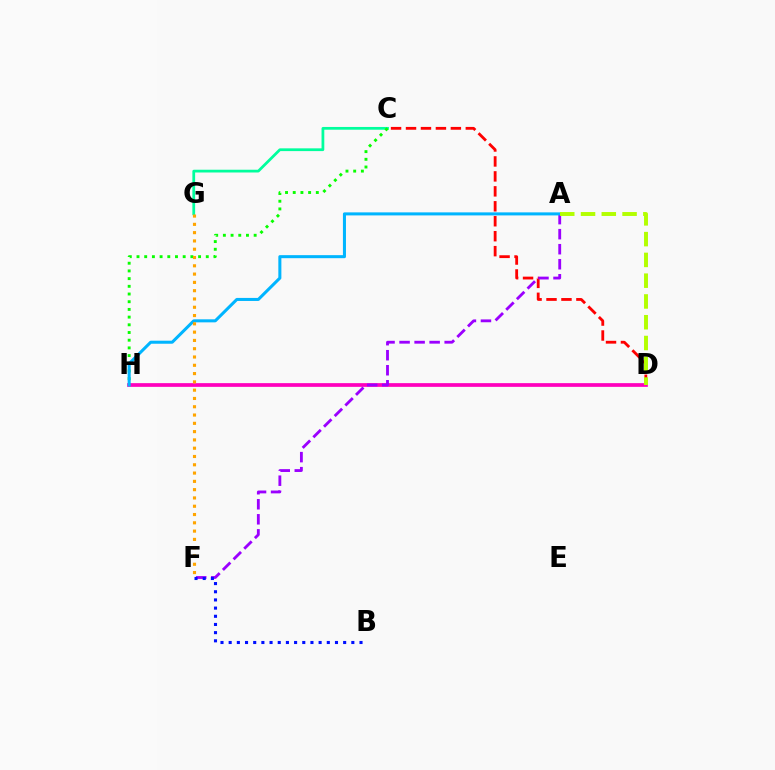{('C', 'D'): [{'color': '#ff0000', 'line_style': 'dashed', 'thickness': 2.03}], ('C', 'G'): [{'color': '#00ff9d', 'line_style': 'solid', 'thickness': 1.98}], ('D', 'H'): [{'color': '#ff00bd', 'line_style': 'solid', 'thickness': 2.67}], ('C', 'H'): [{'color': '#08ff00', 'line_style': 'dotted', 'thickness': 2.09}], ('A', 'F'): [{'color': '#9b00ff', 'line_style': 'dashed', 'thickness': 2.04}], ('A', 'H'): [{'color': '#00b5ff', 'line_style': 'solid', 'thickness': 2.19}], ('B', 'F'): [{'color': '#0010ff', 'line_style': 'dotted', 'thickness': 2.22}], ('A', 'D'): [{'color': '#b3ff00', 'line_style': 'dashed', 'thickness': 2.82}], ('F', 'G'): [{'color': '#ffa500', 'line_style': 'dotted', 'thickness': 2.25}]}